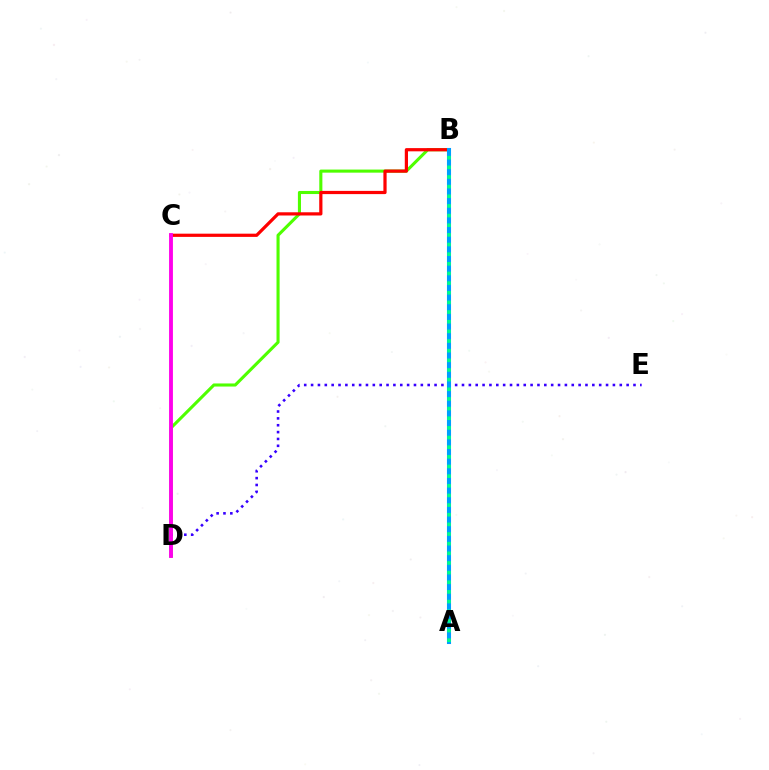{('A', 'B'): [{'color': '#ffd500', 'line_style': 'dashed', 'thickness': 1.62}, {'color': '#009eff', 'line_style': 'solid', 'thickness': 2.92}, {'color': '#00ff86', 'line_style': 'dotted', 'thickness': 2.62}], ('B', 'D'): [{'color': '#4fff00', 'line_style': 'solid', 'thickness': 2.22}], ('D', 'E'): [{'color': '#3700ff', 'line_style': 'dotted', 'thickness': 1.86}], ('B', 'C'): [{'color': '#ff0000', 'line_style': 'solid', 'thickness': 2.32}], ('C', 'D'): [{'color': '#ff00ed', 'line_style': 'solid', 'thickness': 2.78}]}